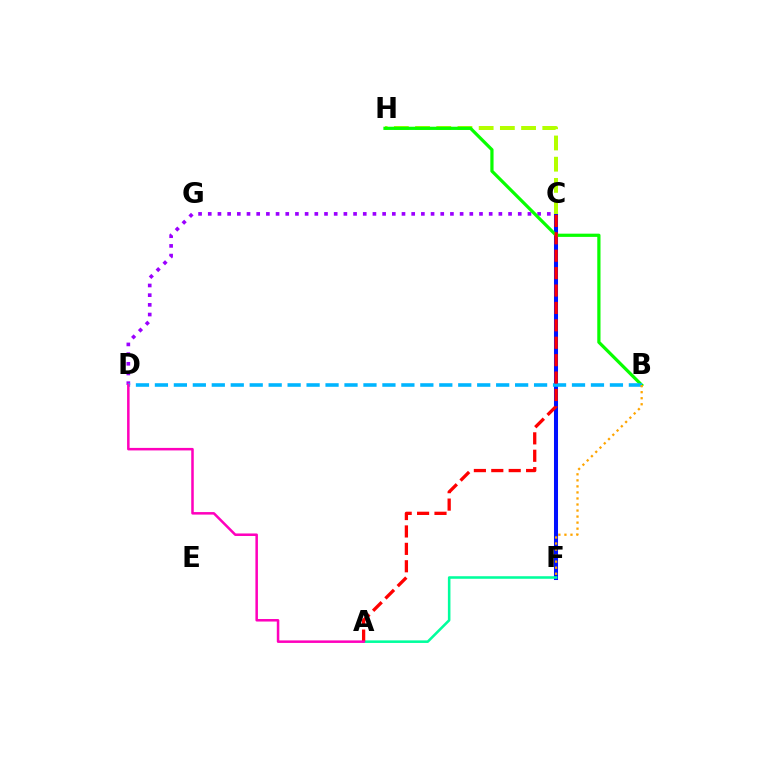{('C', 'D'): [{'color': '#9b00ff', 'line_style': 'dotted', 'thickness': 2.63}], ('C', 'F'): [{'color': '#0010ff', 'line_style': 'solid', 'thickness': 2.91}], ('A', 'F'): [{'color': '#00ff9d', 'line_style': 'solid', 'thickness': 1.84}], ('C', 'H'): [{'color': '#b3ff00', 'line_style': 'dashed', 'thickness': 2.88}], ('B', 'H'): [{'color': '#08ff00', 'line_style': 'solid', 'thickness': 2.32}], ('B', 'D'): [{'color': '#00b5ff', 'line_style': 'dashed', 'thickness': 2.58}], ('A', 'C'): [{'color': '#ff0000', 'line_style': 'dashed', 'thickness': 2.36}], ('B', 'F'): [{'color': '#ffa500', 'line_style': 'dotted', 'thickness': 1.64}], ('A', 'D'): [{'color': '#ff00bd', 'line_style': 'solid', 'thickness': 1.81}]}